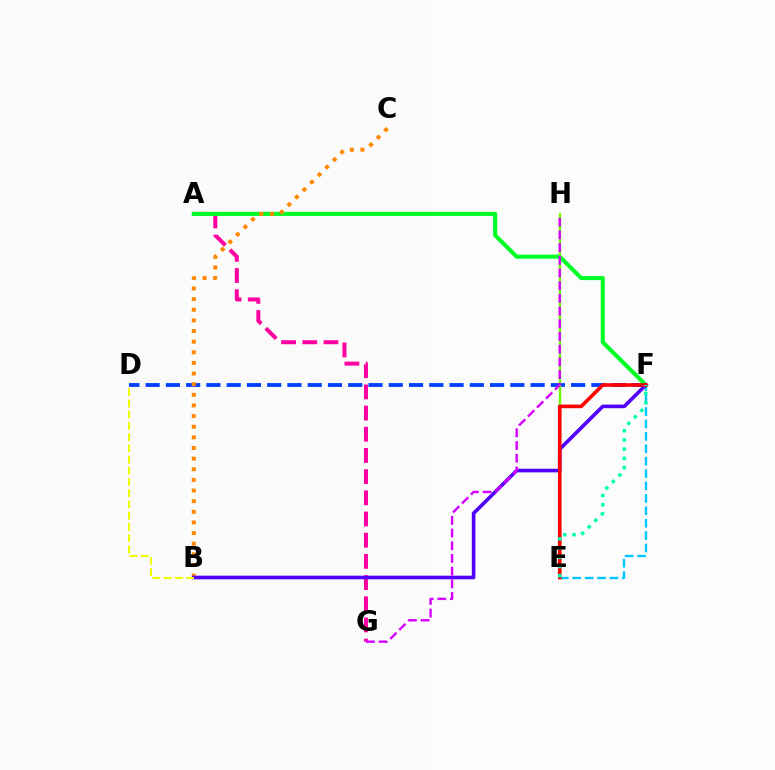{('A', 'G'): [{'color': '#ff00a0', 'line_style': 'dashed', 'thickness': 2.88}], ('D', 'F'): [{'color': '#003fff', 'line_style': 'dashed', 'thickness': 2.75}], ('A', 'F'): [{'color': '#00ff27', 'line_style': 'solid', 'thickness': 2.94}], ('E', 'H'): [{'color': '#66ff00', 'line_style': 'solid', 'thickness': 1.66}], ('E', 'F'): [{'color': '#00c7ff', 'line_style': 'dashed', 'thickness': 1.69}, {'color': '#ff0000', 'line_style': 'solid', 'thickness': 2.6}, {'color': '#00ffaf', 'line_style': 'dotted', 'thickness': 2.51}], ('B', 'C'): [{'color': '#ff8800', 'line_style': 'dotted', 'thickness': 2.89}], ('B', 'F'): [{'color': '#4f00ff', 'line_style': 'solid', 'thickness': 2.6}], ('B', 'D'): [{'color': '#eeff00', 'line_style': 'dashed', 'thickness': 1.52}], ('G', 'H'): [{'color': '#d600ff', 'line_style': 'dashed', 'thickness': 1.72}]}